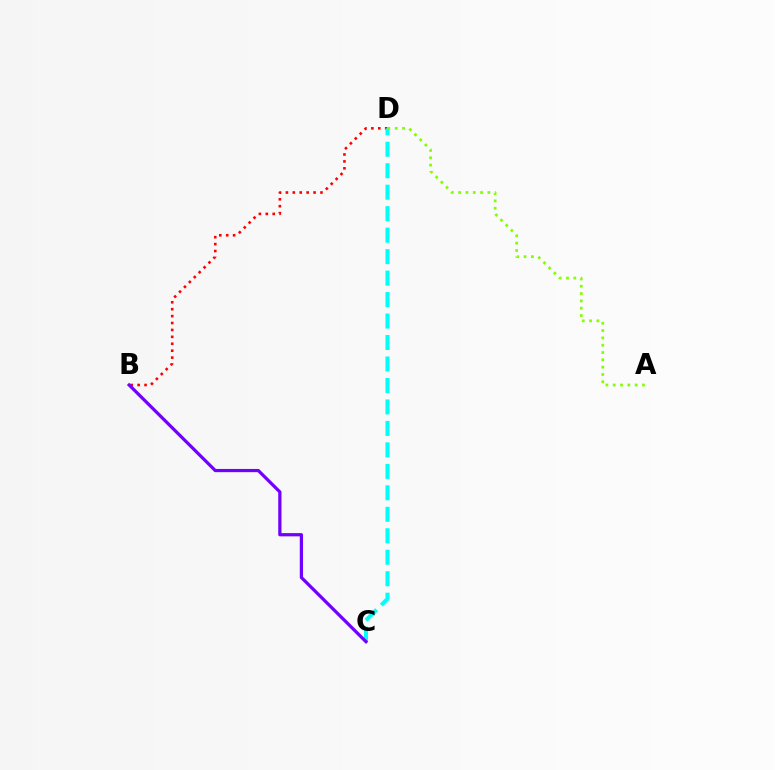{('B', 'D'): [{'color': '#ff0000', 'line_style': 'dotted', 'thickness': 1.88}], ('C', 'D'): [{'color': '#00fff6', 'line_style': 'dashed', 'thickness': 2.92}], ('A', 'D'): [{'color': '#84ff00', 'line_style': 'dotted', 'thickness': 1.99}], ('B', 'C'): [{'color': '#7200ff', 'line_style': 'solid', 'thickness': 2.32}]}